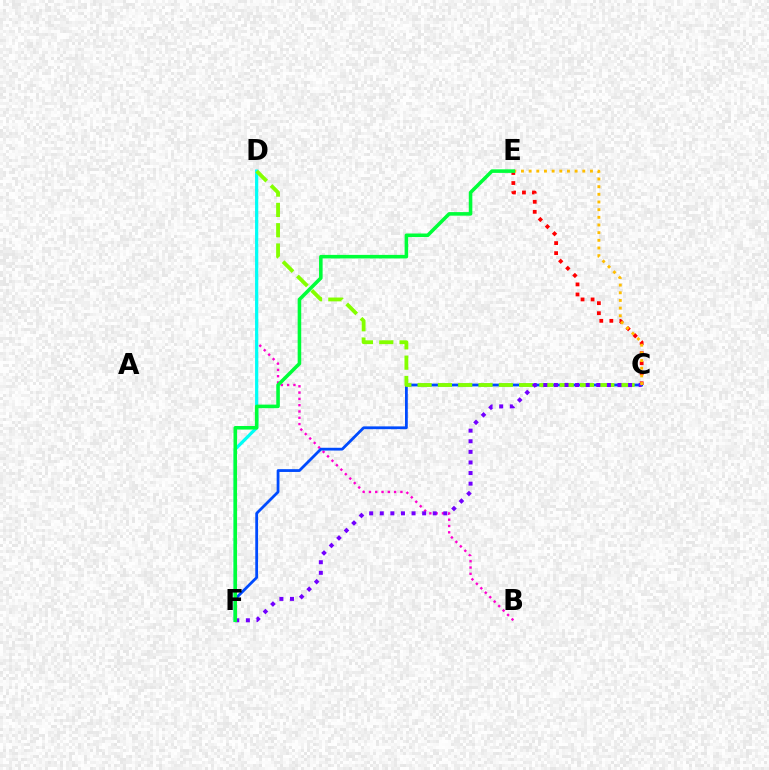{('B', 'D'): [{'color': '#ff00cf', 'line_style': 'dotted', 'thickness': 1.71}], ('D', 'F'): [{'color': '#00fff6', 'line_style': 'solid', 'thickness': 2.32}], ('C', 'E'): [{'color': '#ff0000', 'line_style': 'dotted', 'thickness': 2.73}, {'color': '#ffbd00', 'line_style': 'dotted', 'thickness': 2.08}], ('C', 'F'): [{'color': '#004bff', 'line_style': 'solid', 'thickness': 2.01}, {'color': '#7200ff', 'line_style': 'dotted', 'thickness': 2.88}], ('C', 'D'): [{'color': '#84ff00', 'line_style': 'dashed', 'thickness': 2.76}], ('E', 'F'): [{'color': '#00ff39', 'line_style': 'solid', 'thickness': 2.56}]}